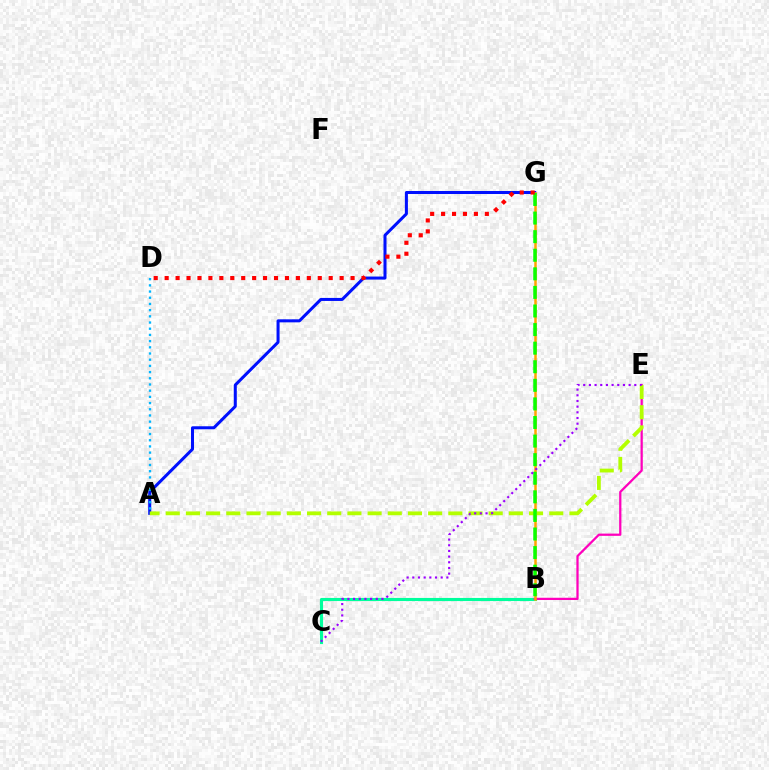{('B', 'C'): [{'color': '#00ff9d', 'line_style': 'solid', 'thickness': 2.25}], ('B', 'E'): [{'color': '#ff00bd', 'line_style': 'solid', 'thickness': 1.62}], ('A', 'G'): [{'color': '#0010ff', 'line_style': 'solid', 'thickness': 2.18}], ('B', 'G'): [{'color': '#ffa500', 'line_style': 'solid', 'thickness': 1.8}, {'color': '#08ff00', 'line_style': 'dashed', 'thickness': 2.52}], ('A', 'E'): [{'color': '#b3ff00', 'line_style': 'dashed', 'thickness': 2.74}], ('A', 'D'): [{'color': '#00b5ff', 'line_style': 'dotted', 'thickness': 1.68}], ('C', 'E'): [{'color': '#9b00ff', 'line_style': 'dotted', 'thickness': 1.54}], ('D', 'G'): [{'color': '#ff0000', 'line_style': 'dotted', 'thickness': 2.97}]}